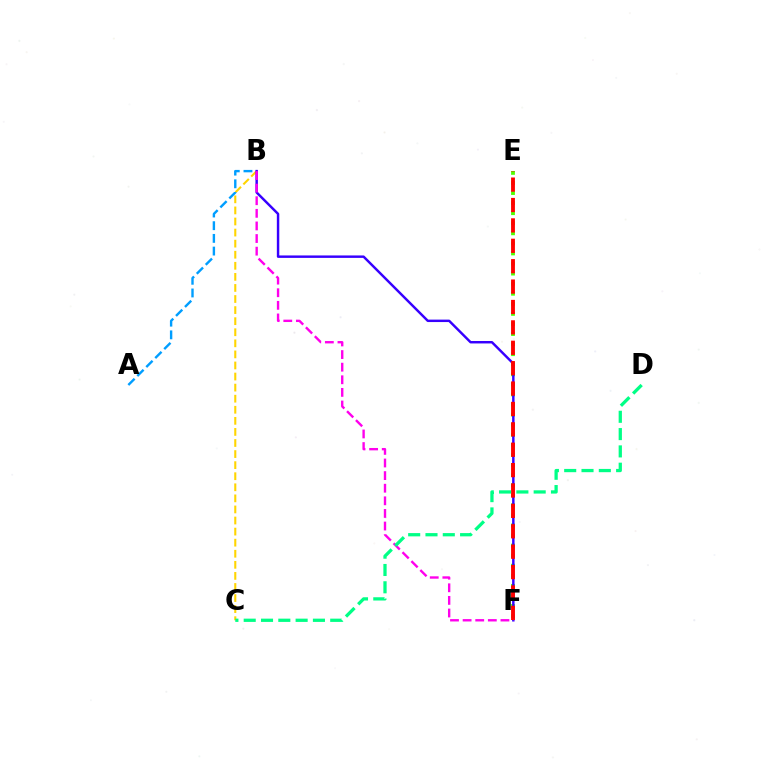{('B', 'C'): [{'color': '#ffd500', 'line_style': 'dashed', 'thickness': 1.5}], ('E', 'F'): [{'color': '#4fff00', 'line_style': 'dotted', 'thickness': 2.74}, {'color': '#ff0000', 'line_style': 'dashed', 'thickness': 2.77}], ('A', 'B'): [{'color': '#009eff', 'line_style': 'dashed', 'thickness': 1.72}], ('B', 'F'): [{'color': '#3700ff', 'line_style': 'solid', 'thickness': 1.76}, {'color': '#ff00ed', 'line_style': 'dashed', 'thickness': 1.71}], ('C', 'D'): [{'color': '#00ff86', 'line_style': 'dashed', 'thickness': 2.35}]}